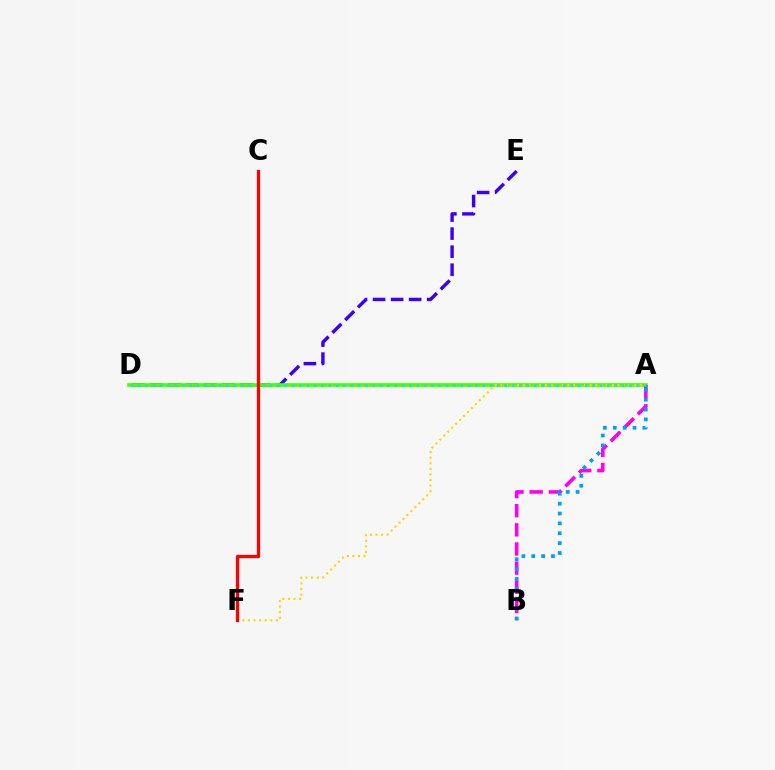{('D', 'E'): [{'color': '#3700ff', 'line_style': 'dashed', 'thickness': 2.45}], ('A', 'D'): [{'color': '#4fff00', 'line_style': 'solid', 'thickness': 2.65}, {'color': '#00ff86', 'line_style': 'dotted', 'thickness': 1.99}], ('A', 'B'): [{'color': '#ff00ed', 'line_style': 'dashed', 'thickness': 2.6}, {'color': '#009eff', 'line_style': 'dotted', 'thickness': 2.68}], ('A', 'F'): [{'color': '#ffd500', 'line_style': 'dotted', 'thickness': 1.51}], ('C', 'F'): [{'color': '#ff0000', 'line_style': 'solid', 'thickness': 2.36}]}